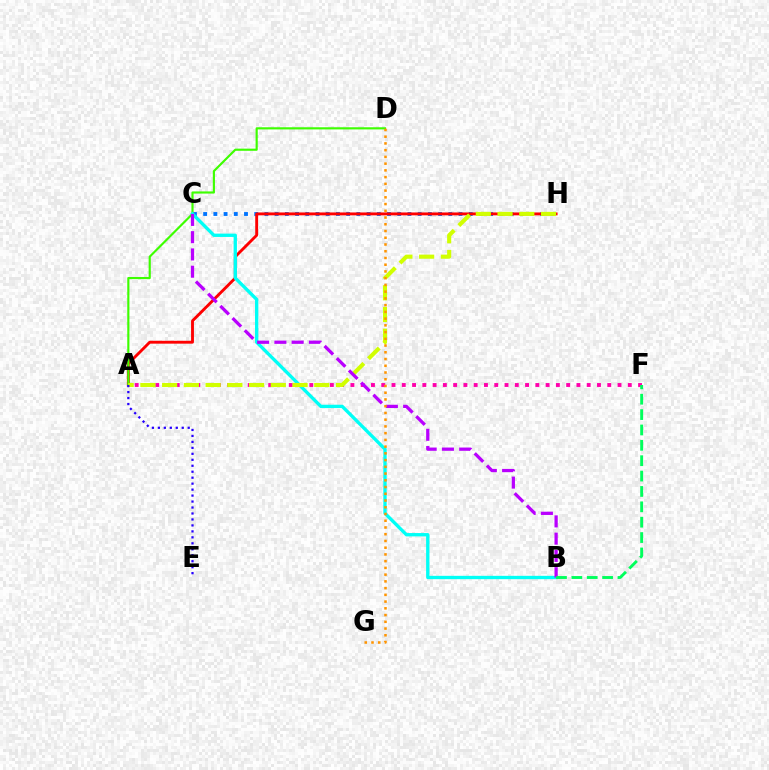{('C', 'H'): [{'color': '#0074ff', 'line_style': 'dotted', 'thickness': 2.78}], ('A', 'F'): [{'color': '#ff00ac', 'line_style': 'dotted', 'thickness': 2.79}], ('A', 'H'): [{'color': '#ff0000', 'line_style': 'solid', 'thickness': 2.07}, {'color': '#d1ff00', 'line_style': 'dashed', 'thickness': 2.95}], ('A', 'D'): [{'color': '#3dff00', 'line_style': 'solid', 'thickness': 1.55}], ('B', 'C'): [{'color': '#00fff6', 'line_style': 'solid', 'thickness': 2.4}, {'color': '#b900ff', 'line_style': 'dashed', 'thickness': 2.34}], ('D', 'G'): [{'color': '#ff9400', 'line_style': 'dotted', 'thickness': 1.83}], ('B', 'F'): [{'color': '#00ff5c', 'line_style': 'dashed', 'thickness': 2.09}], ('A', 'E'): [{'color': '#2500ff', 'line_style': 'dotted', 'thickness': 1.62}]}